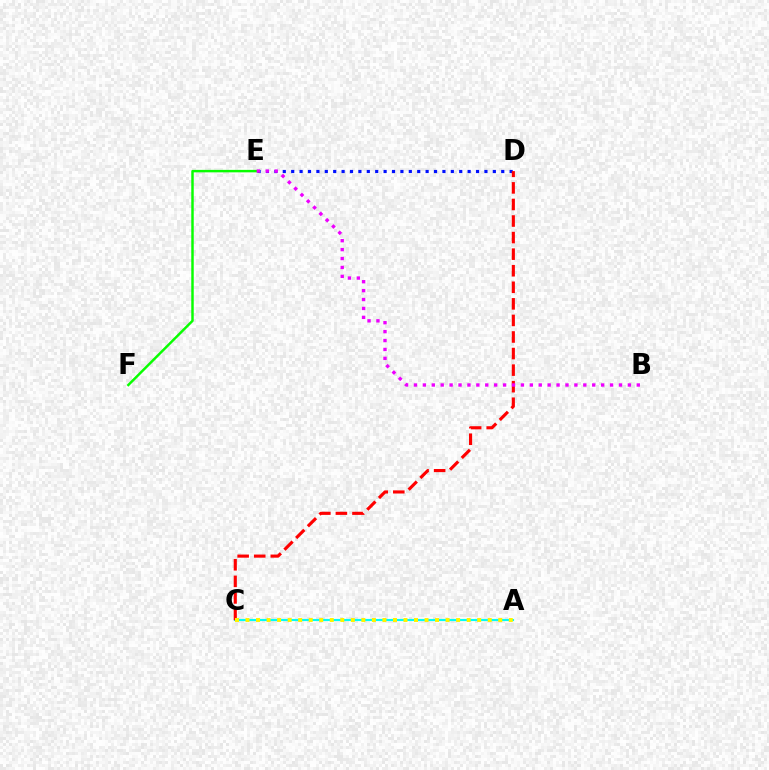{('A', 'C'): [{'color': '#00fff6', 'line_style': 'solid', 'thickness': 1.53}, {'color': '#fcf500', 'line_style': 'dotted', 'thickness': 2.86}], ('D', 'E'): [{'color': '#0010ff', 'line_style': 'dotted', 'thickness': 2.28}], ('C', 'D'): [{'color': '#ff0000', 'line_style': 'dashed', 'thickness': 2.25}], ('E', 'F'): [{'color': '#08ff00', 'line_style': 'solid', 'thickness': 1.77}], ('B', 'E'): [{'color': '#ee00ff', 'line_style': 'dotted', 'thickness': 2.42}]}